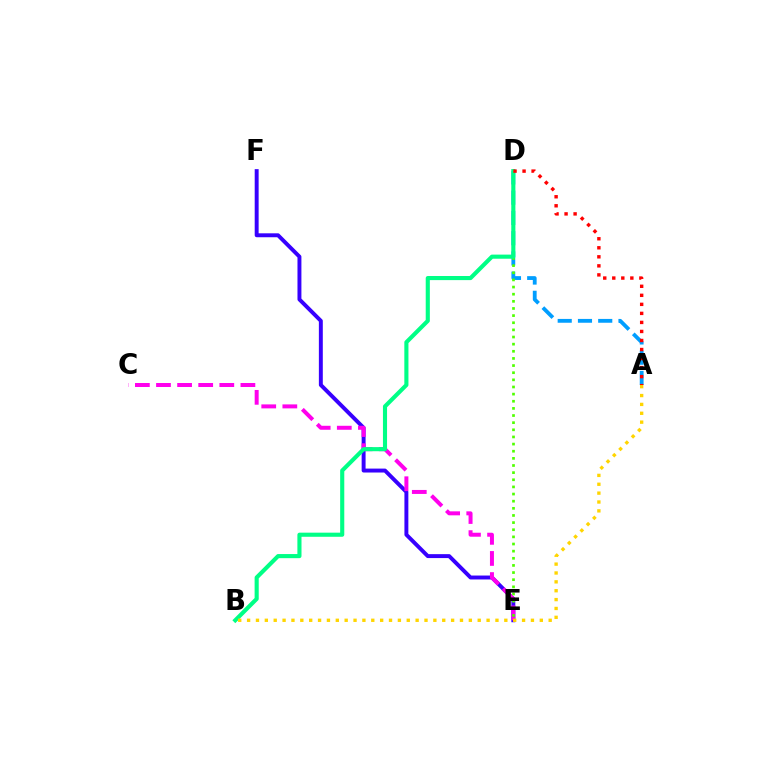{('A', 'D'): [{'color': '#009eff', 'line_style': 'dashed', 'thickness': 2.75}, {'color': '#ff0000', 'line_style': 'dotted', 'thickness': 2.45}], ('E', 'F'): [{'color': '#3700ff', 'line_style': 'solid', 'thickness': 2.83}], ('C', 'E'): [{'color': '#ff00ed', 'line_style': 'dashed', 'thickness': 2.87}], ('D', 'E'): [{'color': '#4fff00', 'line_style': 'dotted', 'thickness': 1.94}], ('B', 'D'): [{'color': '#00ff86', 'line_style': 'solid', 'thickness': 2.96}], ('A', 'B'): [{'color': '#ffd500', 'line_style': 'dotted', 'thickness': 2.41}]}